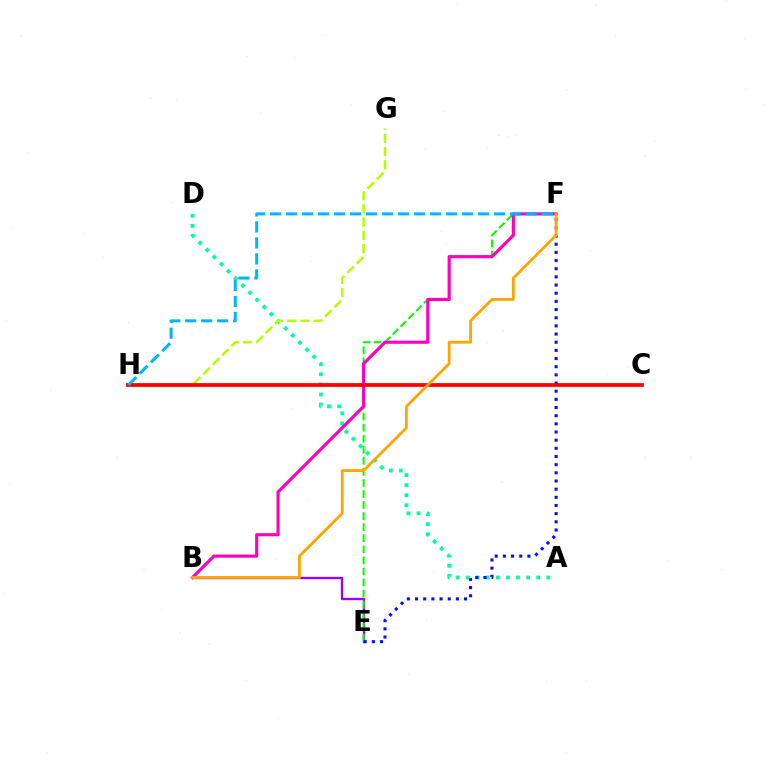{('A', 'D'): [{'color': '#00ff9d', 'line_style': 'dotted', 'thickness': 2.74}], ('G', 'H'): [{'color': '#b3ff00', 'line_style': 'dashed', 'thickness': 1.8}], ('B', 'E'): [{'color': '#9b00ff', 'line_style': 'solid', 'thickness': 1.68}], ('E', 'F'): [{'color': '#08ff00', 'line_style': 'dashed', 'thickness': 1.5}, {'color': '#0010ff', 'line_style': 'dotted', 'thickness': 2.22}], ('B', 'F'): [{'color': '#ff00bd', 'line_style': 'solid', 'thickness': 2.26}, {'color': '#ffa500', 'line_style': 'solid', 'thickness': 2.02}], ('C', 'H'): [{'color': '#ff0000', 'line_style': 'solid', 'thickness': 2.71}], ('F', 'H'): [{'color': '#00b5ff', 'line_style': 'dashed', 'thickness': 2.17}]}